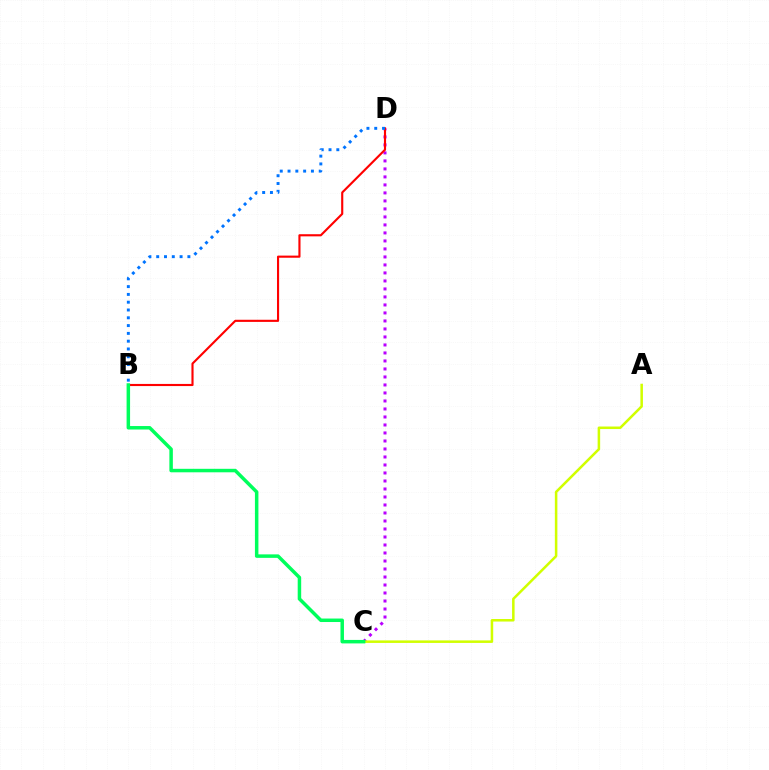{('C', 'D'): [{'color': '#b900ff', 'line_style': 'dotted', 'thickness': 2.17}], ('B', 'D'): [{'color': '#ff0000', 'line_style': 'solid', 'thickness': 1.54}, {'color': '#0074ff', 'line_style': 'dotted', 'thickness': 2.12}], ('A', 'C'): [{'color': '#d1ff00', 'line_style': 'solid', 'thickness': 1.82}], ('B', 'C'): [{'color': '#00ff5c', 'line_style': 'solid', 'thickness': 2.51}]}